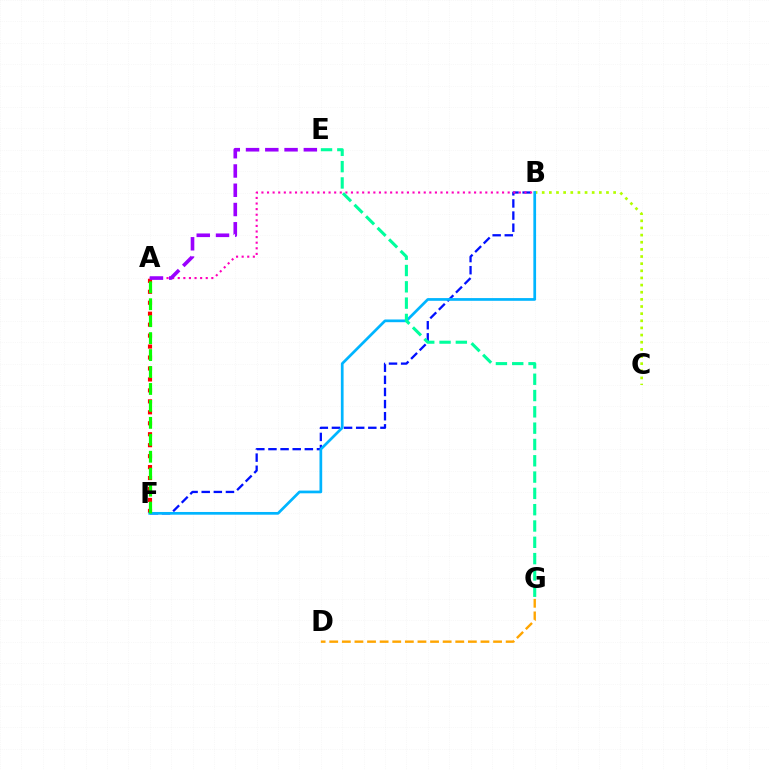{('B', 'F'): [{'color': '#0010ff', 'line_style': 'dashed', 'thickness': 1.65}, {'color': '#00b5ff', 'line_style': 'solid', 'thickness': 1.96}], ('A', 'F'): [{'color': '#ff0000', 'line_style': 'dotted', 'thickness': 2.98}, {'color': '#08ff00', 'line_style': 'dashed', 'thickness': 2.3}], ('A', 'B'): [{'color': '#ff00bd', 'line_style': 'dotted', 'thickness': 1.52}], ('B', 'C'): [{'color': '#b3ff00', 'line_style': 'dotted', 'thickness': 1.94}], ('D', 'G'): [{'color': '#ffa500', 'line_style': 'dashed', 'thickness': 1.71}], ('A', 'E'): [{'color': '#9b00ff', 'line_style': 'dashed', 'thickness': 2.62}], ('E', 'G'): [{'color': '#00ff9d', 'line_style': 'dashed', 'thickness': 2.22}]}